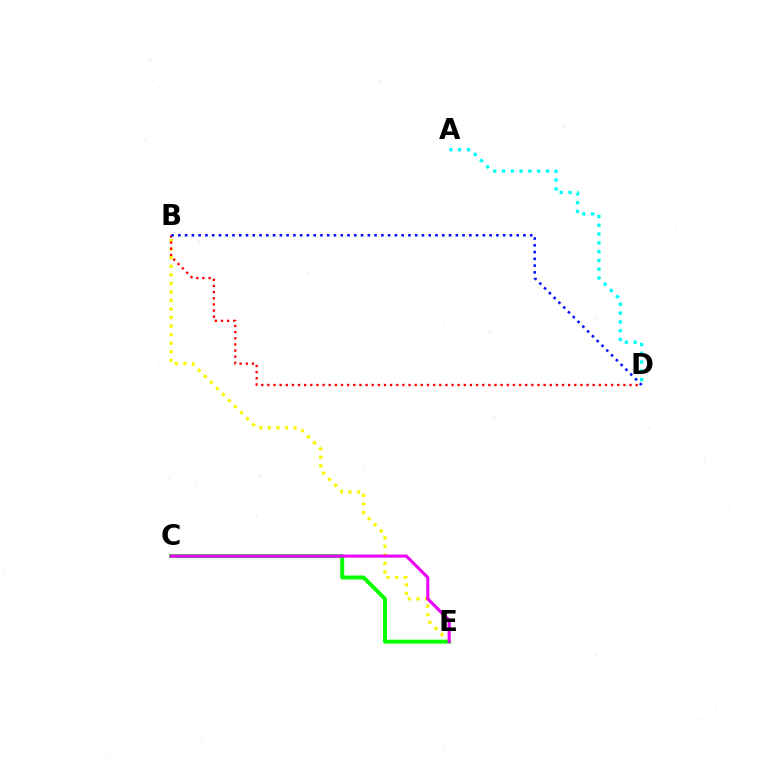{('B', 'E'): [{'color': '#fcf500', 'line_style': 'dotted', 'thickness': 2.32}], ('C', 'E'): [{'color': '#08ff00', 'line_style': 'solid', 'thickness': 2.84}, {'color': '#ee00ff', 'line_style': 'solid', 'thickness': 2.22}], ('A', 'D'): [{'color': '#00fff6', 'line_style': 'dotted', 'thickness': 2.39}], ('B', 'D'): [{'color': '#ff0000', 'line_style': 'dotted', 'thickness': 1.67}, {'color': '#0010ff', 'line_style': 'dotted', 'thickness': 1.84}]}